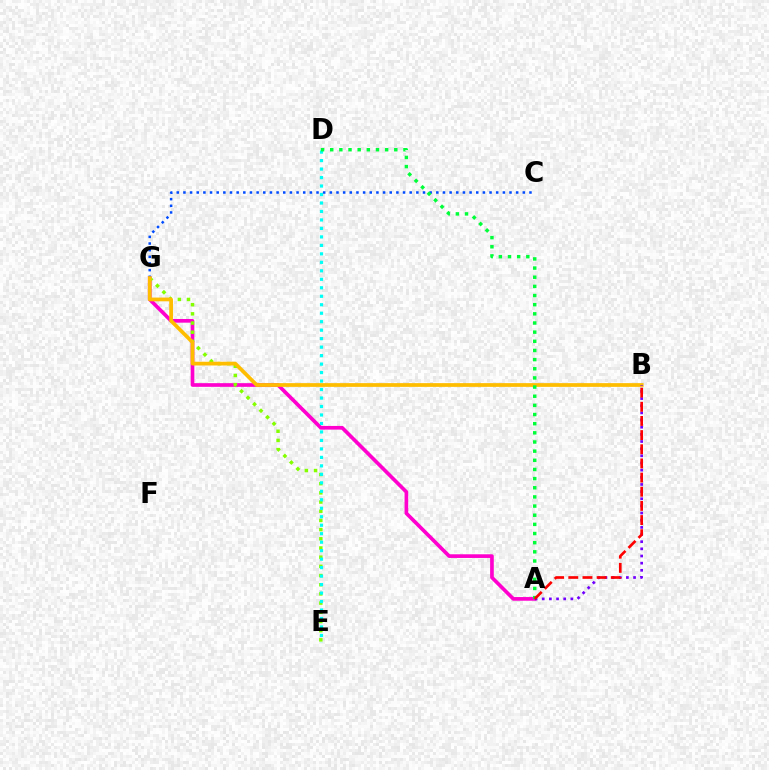{('A', 'G'): [{'color': '#ff00cf', 'line_style': 'solid', 'thickness': 2.64}], ('E', 'G'): [{'color': '#84ff00', 'line_style': 'dotted', 'thickness': 2.5}], ('C', 'G'): [{'color': '#004bff', 'line_style': 'dotted', 'thickness': 1.81}], ('B', 'G'): [{'color': '#ffbd00', 'line_style': 'solid', 'thickness': 2.7}], ('D', 'E'): [{'color': '#00fff6', 'line_style': 'dotted', 'thickness': 2.3}], ('A', 'B'): [{'color': '#7200ff', 'line_style': 'dotted', 'thickness': 1.94}, {'color': '#ff0000', 'line_style': 'dashed', 'thickness': 1.92}], ('A', 'D'): [{'color': '#00ff39', 'line_style': 'dotted', 'thickness': 2.49}]}